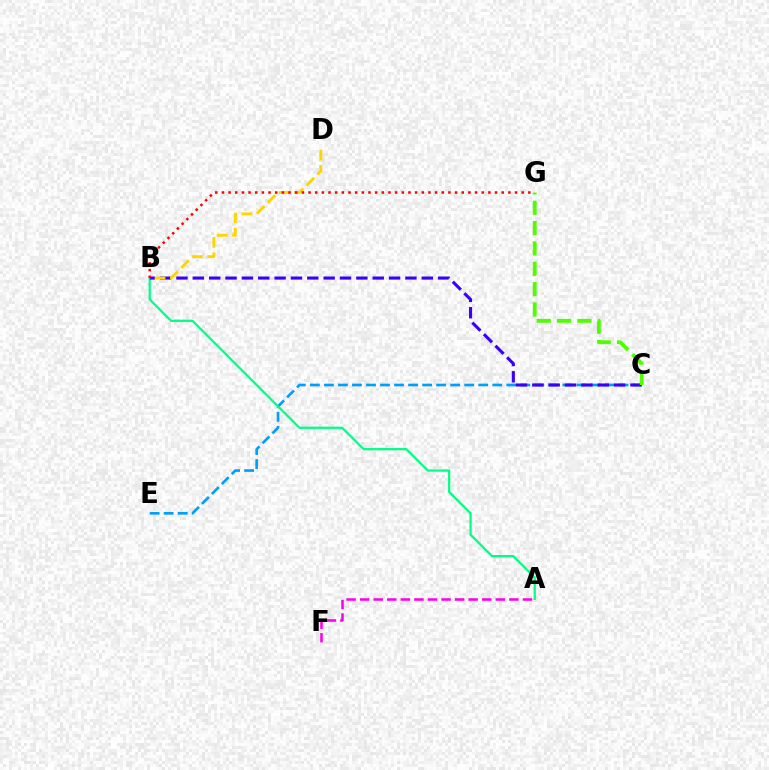{('C', 'E'): [{'color': '#009eff', 'line_style': 'dashed', 'thickness': 1.91}], ('A', 'F'): [{'color': '#ff00ed', 'line_style': 'dashed', 'thickness': 1.84}], ('A', 'B'): [{'color': '#00ff86', 'line_style': 'solid', 'thickness': 1.62}], ('B', 'C'): [{'color': '#3700ff', 'line_style': 'dashed', 'thickness': 2.22}], ('B', 'D'): [{'color': '#ffd500', 'line_style': 'dashed', 'thickness': 2.09}], ('C', 'G'): [{'color': '#4fff00', 'line_style': 'dashed', 'thickness': 2.76}], ('B', 'G'): [{'color': '#ff0000', 'line_style': 'dotted', 'thickness': 1.81}]}